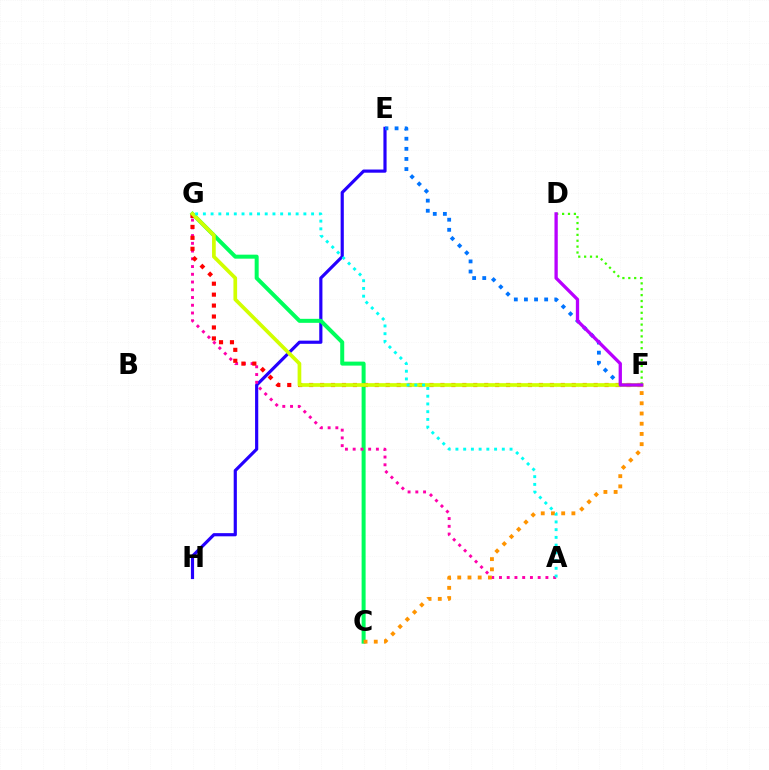{('E', 'H'): [{'color': '#2500ff', 'line_style': 'solid', 'thickness': 2.28}], ('C', 'G'): [{'color': '#00ff5c', 'line_style': 'solid', 'thickness': 2.88}], ('A', 'G'): [{'color': '#ff00ac', 'line_style': 'dotted', 'thickness': 2.1}, {'color': '#00fff6', 'line_style': 'dotted', 'thickness': 2.1}], ('E', 'F'): [{'color': '#0074ff', 'line_style': 'dotted', 'thickness': 2.75}], ('F', 'G'): [{'color': '#ff0000', 'line_style': 'dotted', 'thickness': 2.97}, {'color': '#d1ff00', 'line_style': 'solid', 'thickness': 2.66}], ('C', 'F'): [{'color': '#ff9400', 'line_style': 'dotted', 'thickness': 2.78}], ('D', 'F'): [{'color': '#3dff00', 'line_style': 'dotted', 'thickness': 1.6}, {'color': '#b900ff', 'line_style': 'solid', 'thickness': 2.38}]}